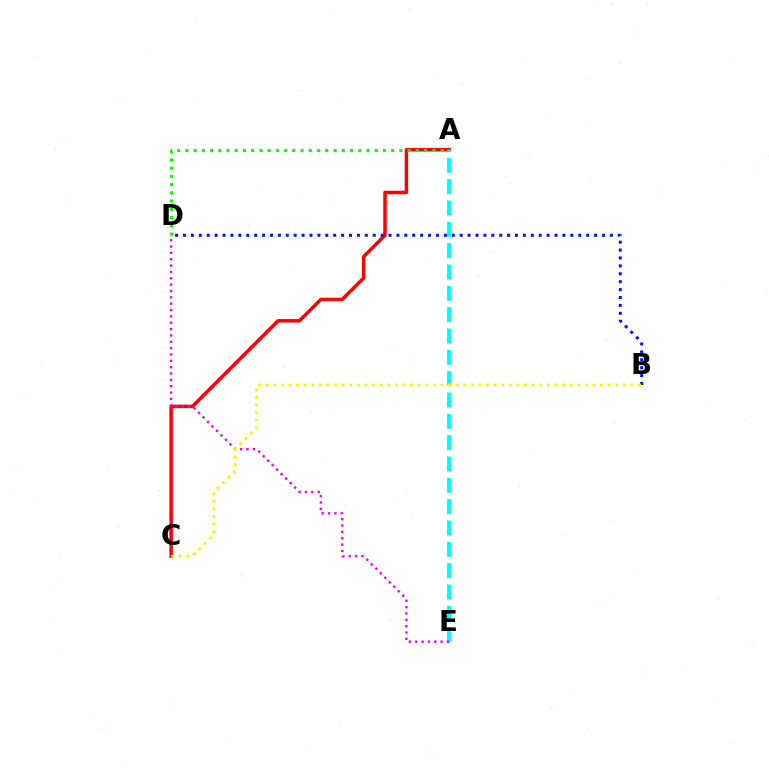{('A', 'C'): [{'color': '#ff0000', 'line_style': 'solid', 'thickness': 2.52}], ('A', 'E'): [{'color': '#00fff6', 'line_style': 'dashed', 'thickness': 2.9}], ('D', 'E'): [{'color': '#ee00ff', 'line_style': 'dotted', 'thickness': 1.73}], ('B', 'D'): [{'color': '#0010ff', 'line_style': 'dotted', 'thickness': 2.15}], ('B', 'C'): [{'color': '#fcf500', 'line_style': 'dotted', 'thickness': 2.07}], ('A', 'D'): [{'color': '#08ff00', 'line_style': 'dotted', 'thickness': 2.24}]}